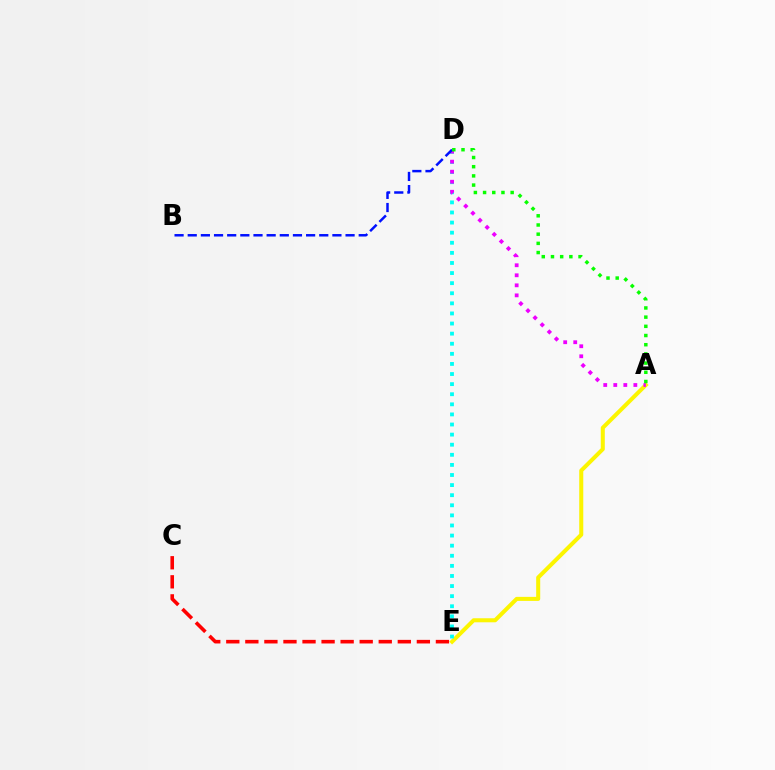{('A', 'E'): [{'color': '#fcf500', 'line_style': 'solid', 'thickness': 2.91}], ('D', 'E'): [{'color': '#00fff6', 'line_style': 'dotted', 'thickness': 2.74}], ('C', 'E'): [{'color': '#ff0000', 'line_style': 'dashed', 'thickness': 2.59}], ('A', 'D'): [{'color': '#ee00ff', 'line_style': 'dotted', 'thickness': 2.73}, {'color': '#08ff00', 'line_style': 'dotted', 'thickness': 2.5}], ('B', 'D'): [{'color': '#0010ff', 'line_style': 'dashed', 'thickness': 1.79}]}